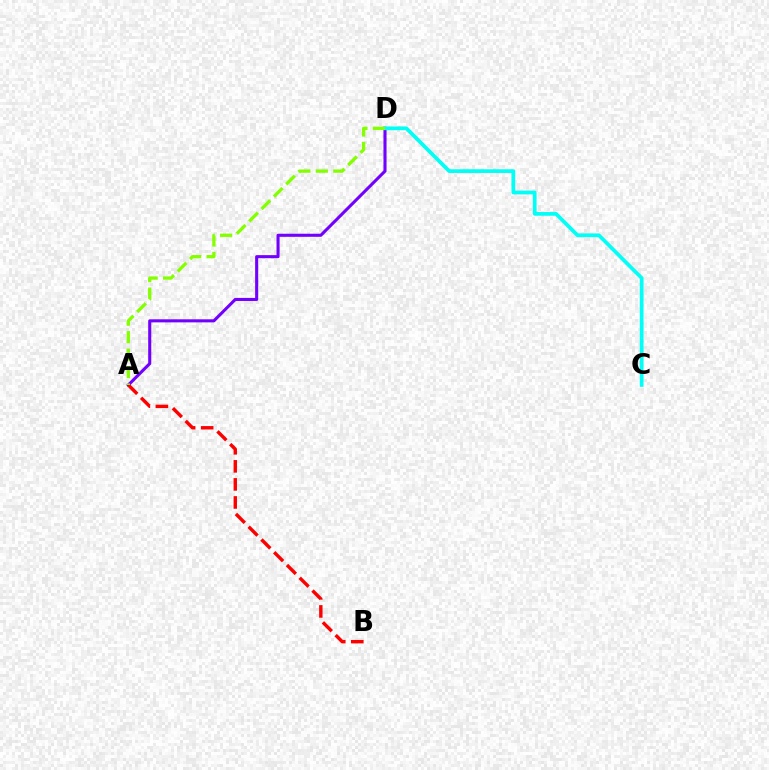{('A', 'D'): [{'color': '#7200ff', 'line_style': 'solid', 'thickness': 2.21}, {'color': '#84ff00', 'line_style': 'dashed', 'thickness': 2.37}], ('A', 'B'): [{'color': '#ff0000', 'line_style': 'dashed', 'thickness': 2.45}], ('C', 'D'): [{'color': '#00fff6', 'line_style': 'solid', 'thickness': 2.67}]}